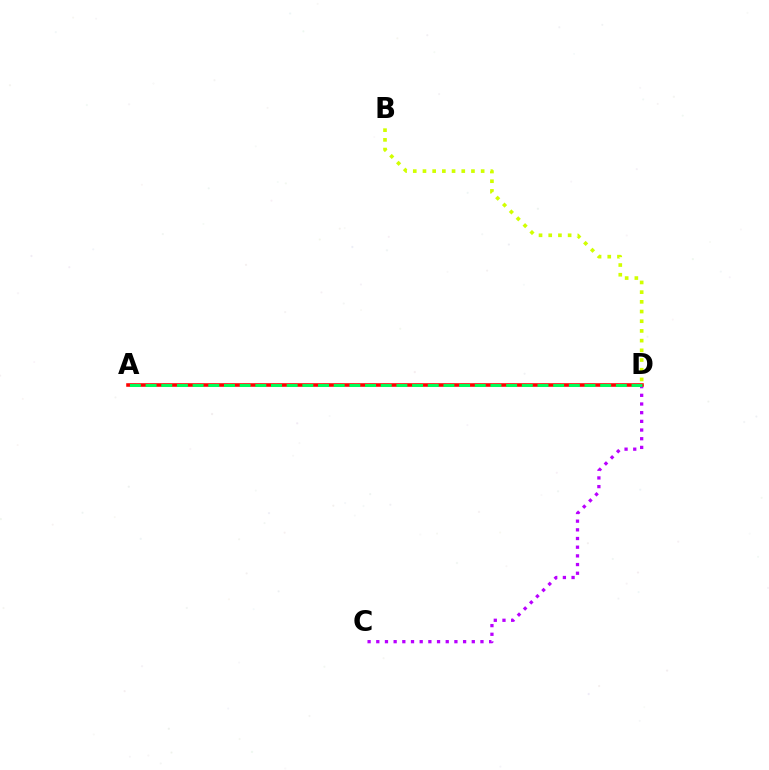{('C', 'D'): [{'color': '#b900ff', 'line_style': 'dotted', 'thickness': 2.36}], ('A', 'D'): [{'color': '#0074ff', 'line_style': 'dashed', 'thickness': 1.56}, {'color': '#ff0000', 'line_style': 'solid', 'thickness': 2.56}, {'color': '#00ff5c', 'line_style': 'dashed', 'thickness': 2.13}], ('B', 'D'): [{'color': '#d1ff00', 'line_style': 'dotted', 'thickness': 2.63}]}